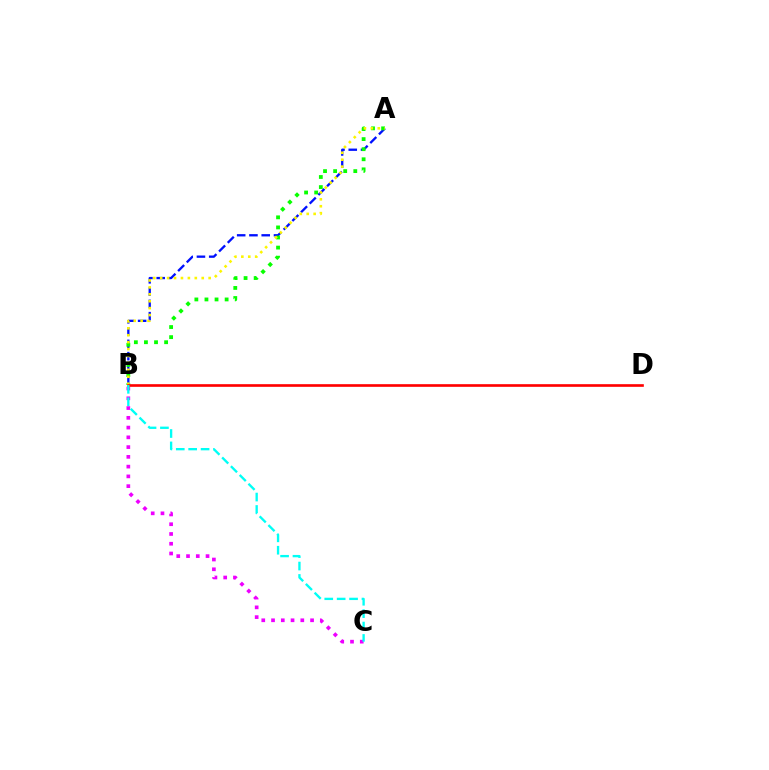{('A', 'B'): [{'color': '#0010ff', 'line_style': 'dashed', 'thickness': 1.67}, {'color': '#08ff00', 'line_style': 'dotted', 'thickness': 2.74}, {'color': '#fcf500', 'line_style': 'dotted', 'thickness': 1.88}], ('B', 'C'): [{'color': '#ee00ff', 'line_style': 'dotted', 'thickness': 2.65}, {'color': '#00fff6', 'line_style': 'dashed', 'thickness': 1.69}], ('B', 'D'): [{'color': '#ff0000', 'line_style': 'solid', 'thickness': 1.91}]}